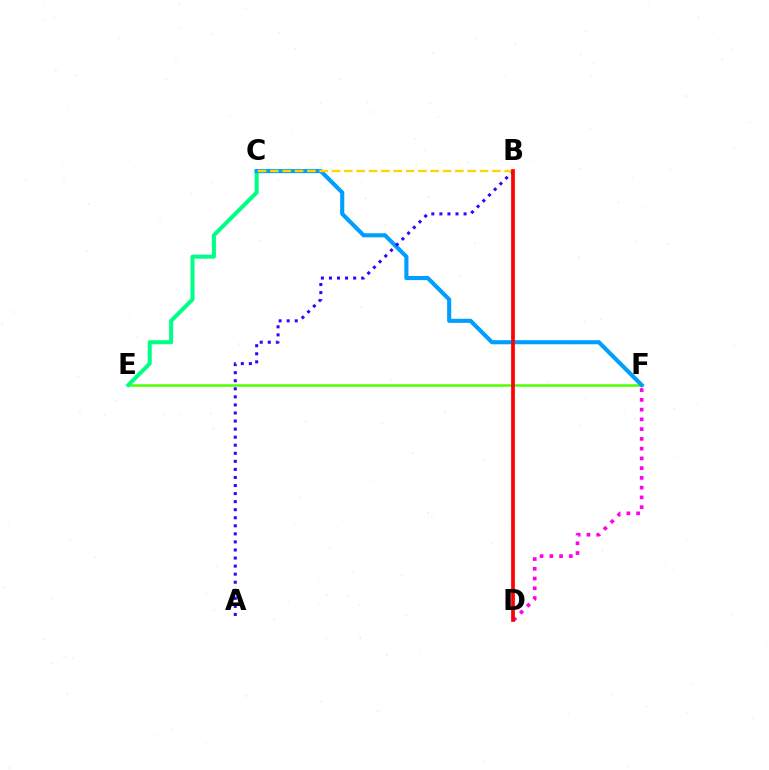{('D', 'F'): [{'color': '#ff00ed', 'line_style': 'dotted', 'thickness': 2.65}], ('E', 'F'): [{'color': '#4fff00', 'line_style': 'solid', 'thickness': 1.81}], ('C', 'E'): [{'color': '#00ff86', 'line_style': 'solid', 'thickness': 2.91}], ('C', 'F'): [{'color': '#009eff', 'line_style': 'solid', 'thickness': 2.95}], ('A', 'B'): [{'color': '#3700ff', 'line_style': 'dotted', 'thickness': 2.19}], ('B', 'C'): [{'color': '#ffd500', 'line_style': 'dashed', 'thickness': 1.68}], ('B', 'D'): [{'color': '#ff0000', 'line_style': 'solid', 'thickness': 2.68}]}